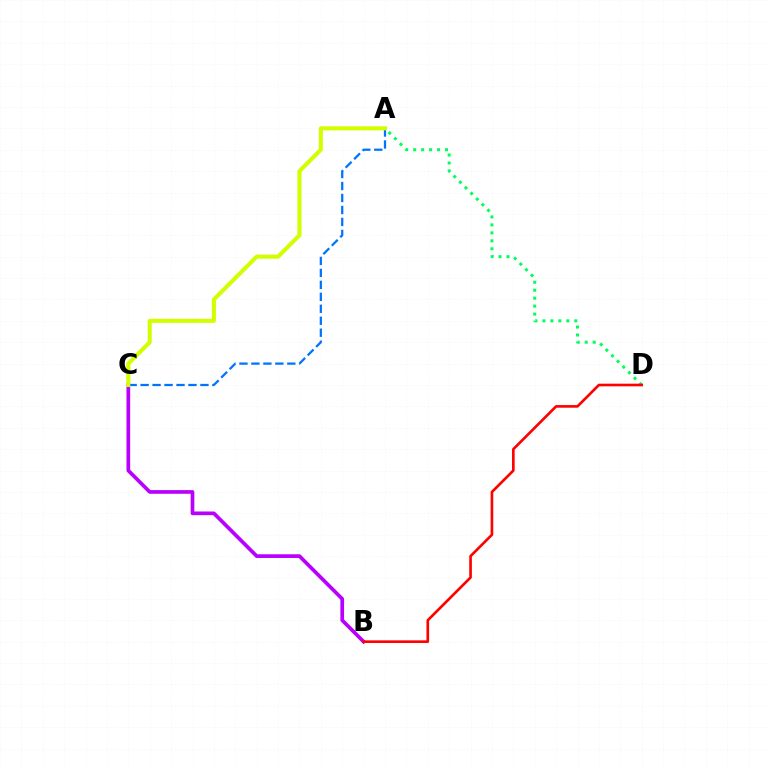{('A', 'D'): [{'color': '#00ff5c', 'line_style': 'dotted', 'thickness': 2.16}], ('A', 'C'): [{'color': '#0074ff', 'line_style': 'dashed', 'thickness': 1.63}, {'color': '#d1ff00', 'line_style': 'solid', 'thickness': 2.92}], ('B', 'C'): [{'color': '#b900ff', 'line_style': 'solid', 'thickness': 2.66}], ('B', 'D'): [{'color': '#ff0000', 'line_style': 'solid', 'thickness': 1.9}]}